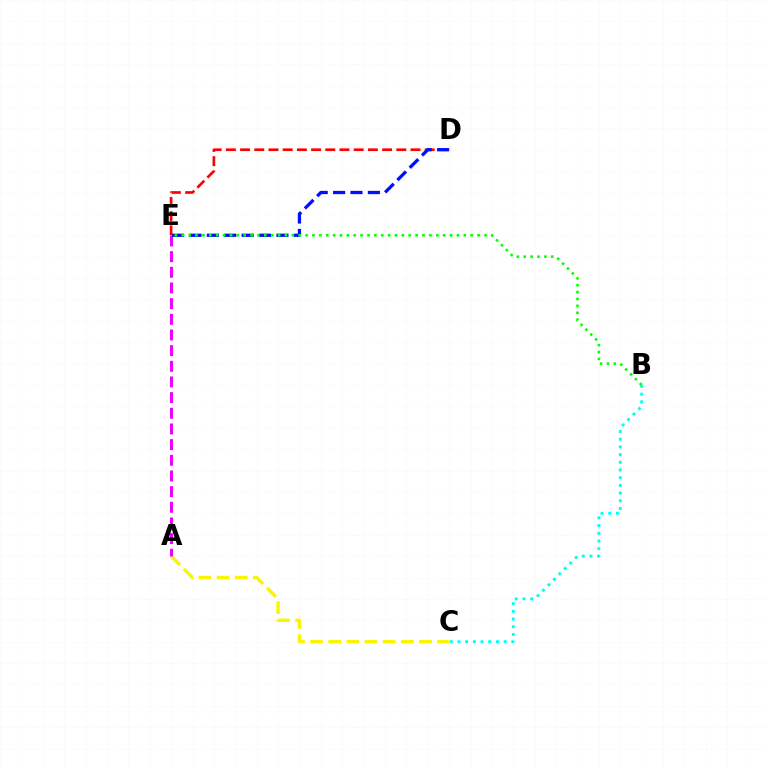{('D', 'E'): [{'color': '#ff0000', 'line_style': 'dashed', 'thickness': 1.93}, {'color': '#0010ff', 'line_style': 'dashed', 'thickness': 2.36}], ('B', 'C'): [{'color': '#00fff6', 'line_style': 'dotted', 'thickness': 2.09}], ('A', 'C'): [{'color': '#fcf500', 'line_style': 'dashed', 'thickness': 2.47}], ('A', 'E'): [{'color': '#ee00ff', 'line_style': 'dashed', 'thickness': 2.13}], ('B', 'E'): [{'color': '#08ff00', 'line_style': 'dotted', 'thickness': 1.87}]}